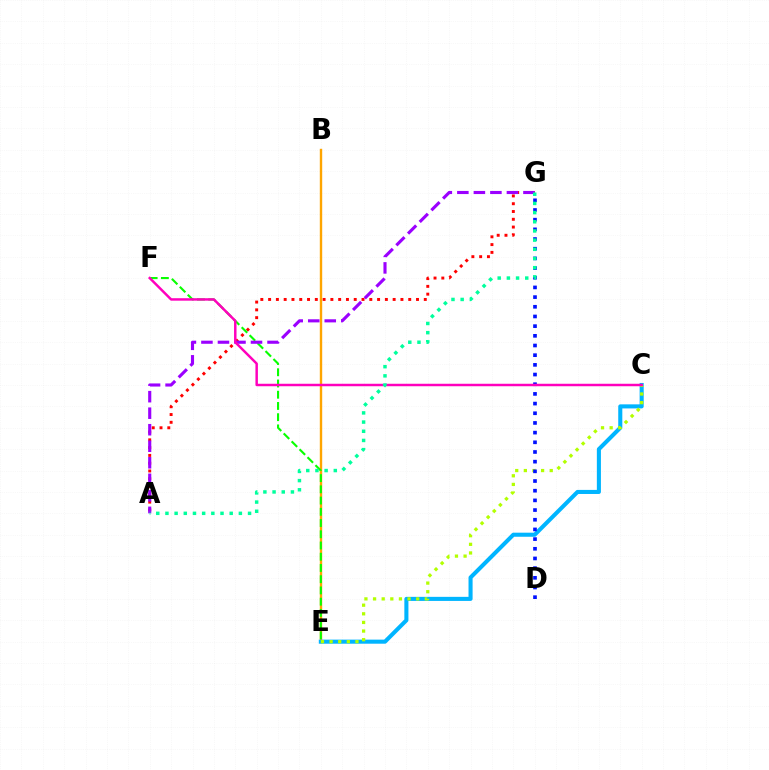{('A', 'G'): [{'color': '#ff0000', 'line_style': 'dotted', 'thickness': 2.11}, {'color': '#9b00ff', 'line_style': 'dashed', 'thickness': 2.24}, {'color': '#00ff9d', 'line_style': 'dotted', 'thickness': 2.49}], ('B', 'E'): [{'color': '#ffa500', 'line_style': 'solid', 'thickness': 1.73}], ('E', 'F'): [{'color': '#08ff00', 'line_style': 'dashed', 'thickness': 1.53}], ('C', 'E'): [{'color': '#00b5ff', 'line_style': 'solid', 'thickness': 2.93}, {'color': '#b3ff00', 'line_style': 'dotted', 'thickness': 2.34}], ('D', 'G'): [{'color': '#0010ff', 'line_style': 'dotted', 'thickness': 2.63}], ('C', 'F'): [{'color': '#ff00bd', 'line_style': 'solid', 'thickness': 1.78}]}